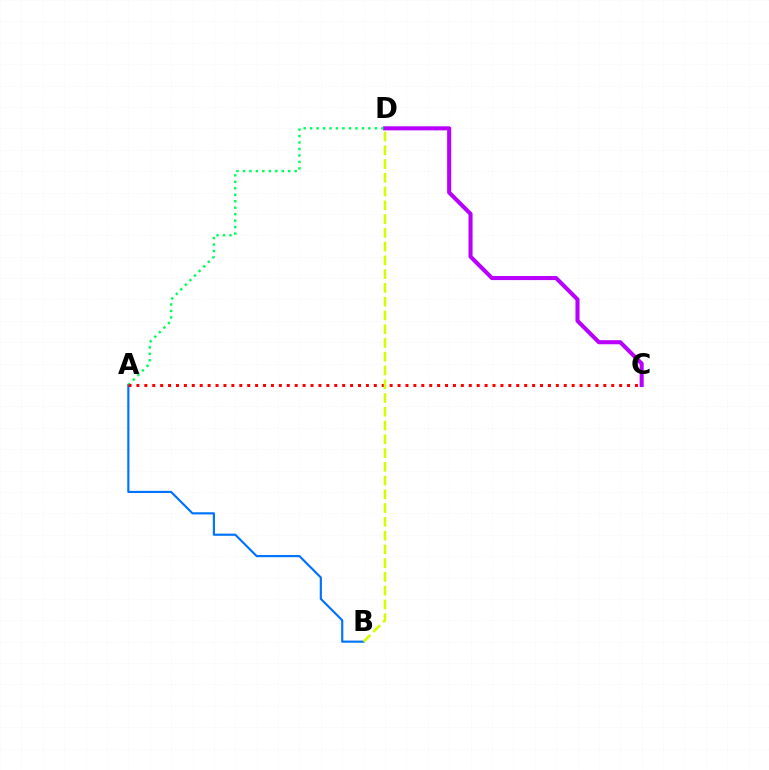{('C', 'D'): [{'color': '#b900ff', 'line_style': 'solid', 'thickness': 2.93}], ('A', 'B'): [{'color': '#0074ff', 'line_style': 'solid', 'thickness': 1.57}], ('A', 'D'): [{'color': '#00ff5c', 'line_style': 'dotted', 'thickness': 1.76}], ('A', 'C'): [{'color': '#ff0000', 'line_style': 'dotted', 'thickness': 2.15}], ('B', 'D'): [{'color': '#d1ff00', 'line_style': 'dashed', 'thickness': 1.87}]}